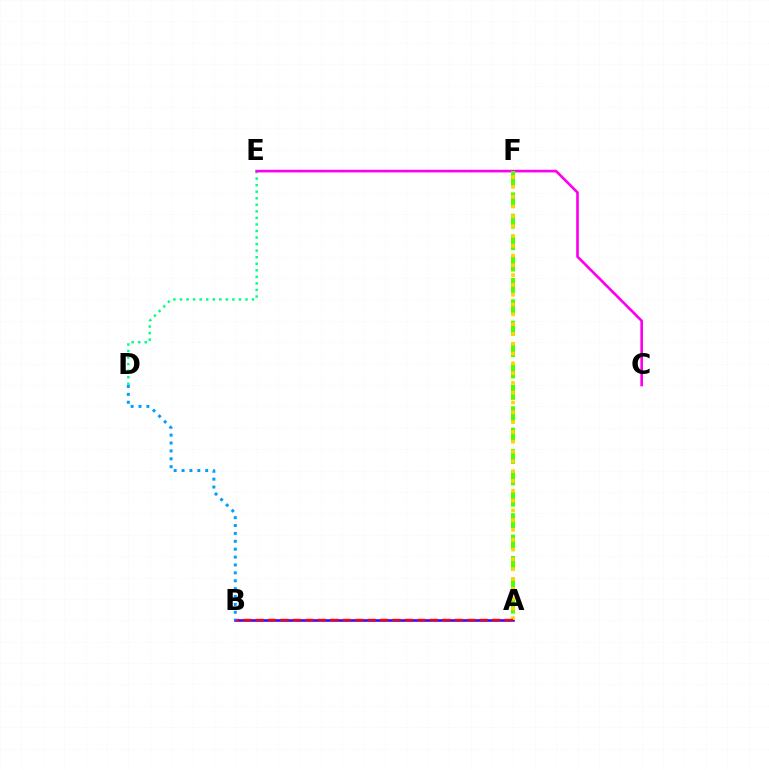{('A', 'B'): [{'color': '#3700ff', 'line_style': 'solid', 'thickness': 1.85}, {'color': '#ff0000', 'line_style': 'dashed', 'thickness': 1.69}], ('D', 'E'): [{'color': '#00ff86', 'line_style': 'dotted', 'thickness': 1.78}], ('C', 'E'): [{'color': '#ff00ed', 'line_style': 'solid', 'thickness': 1.92}], ('A', 'F'): [{'color': '#4fff00', 'line_style': 'dashed', 'thickness': 2.91}, {'color': '#ffd500', 'line_style': 'dotted', 'thickness': 2.66}], ('B', 'D'): [{'color': '#009eff', 'line_style': 'dotted', 'thickness': 2.14}]}